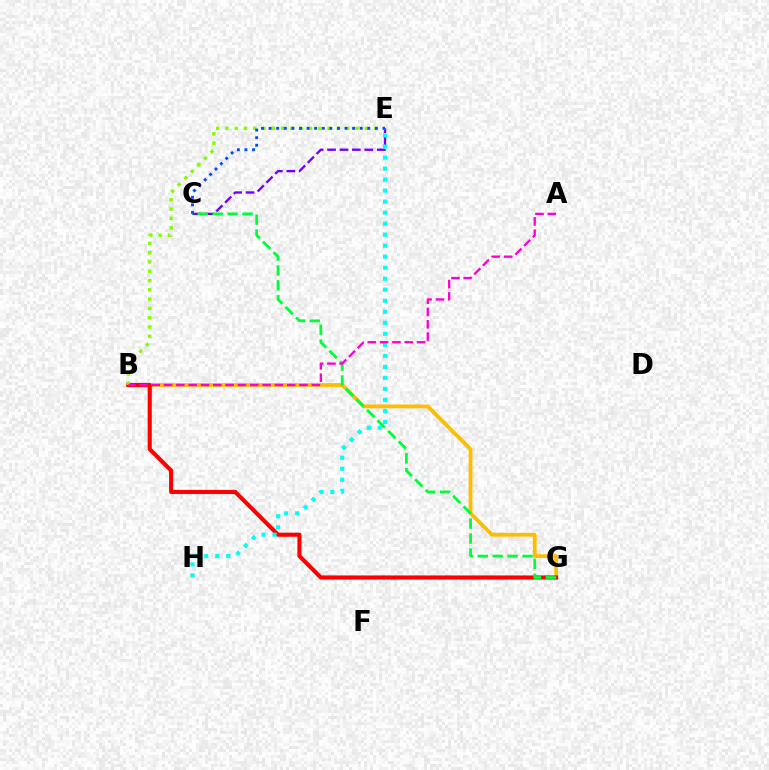{('B', 'G'): [{'color': '#ffbd00', 'line_style': 'solid', 'thickness': 2.73}, {'color': '#ff0000', 'line_style': 'solid', 'thickness': 2.96}], ('C', 'E'): [{'color': '#7200ff', 'line_style': 'dashed', 'thickness': 1.69}, {'color': '#004bff', 'line_style': 'dotted', 'thickness': 2.06}], ('B', 'E'): [{'color': '#84ff00', 'line_style': 'dotted', 'thickness': 2.52}], ('E', 'H'): [{'color': '#00fff6', 'line_style': 'dotted', 'thickness': 2.99}], ('C', 'G'): [{'color': '#00ff39', 'line_style': 'dashed', 'thickness': 2.03}], ('A', 'B'): [{'color': '#ff00cf', 'line_style': 'dashed', 'thickness': 1.67}]}